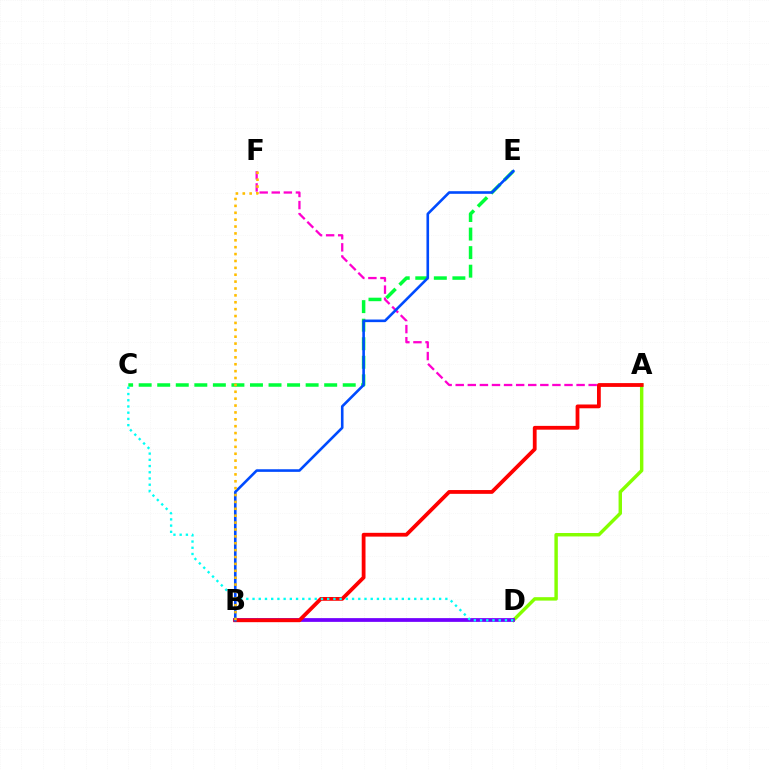{('A', 'D'): [{'color': '#84ff00', 'line_style': 'solid', 'thickness': 2.47}], ('B', 'D'): [{'color': '#7200ff', 'line_style': 'solid', 'thickness': 2.7}], ('C', 'E'): [{'color': '#00ff39', 'line_style': 'dashed', 'thickness': 2.52}], ('A', 'F'): [{'color': '#ff00cf', 'line_style': 'dashed', 'thickness': 1.64}], ('A', 'B'): [{'color': '#ff0000', 'line_style': 'solid', 'thickness': 2.73}], ('B', 'E'): [{'color': '#004bff', 'line_style': 'solid', 'thickness': 1.88}], ('C', 'D'): [{'color': '#00fff6', 'line_style': 'dotted', 'thickness': 1.69}], ('B', 'F'): [{'color': '#ffbd00', 'line_style': 'dotted', 'thickness': 1.87}]}